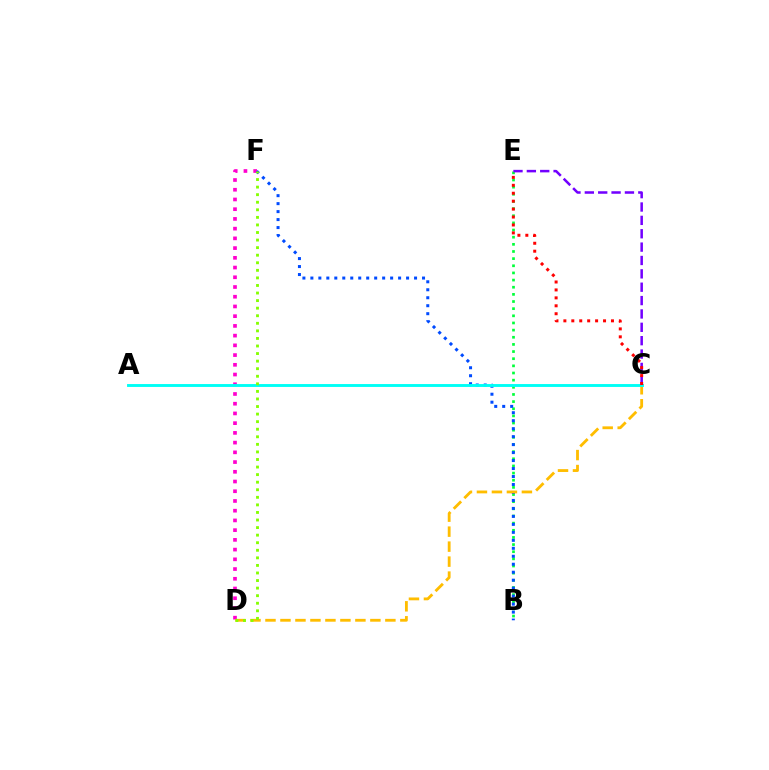{('B', 'E'): [{'color': '#00ff39', 'line_style': 'dotted', 'thickness': 1.94}], ('D', 'F'): [{'color': '#ff00cf', 'line_style': 'dotted', 'thickness': 2.64}, {'color': '#84ff00', 'line_style': 'dotted', 'thickness': 2.06}], ('C', 'E'): [{'color': '#7200ff', 'line_style': 'dashed', 'thickness': 1.82}, {'color': '#ff0000', 'line_style': 'dotted', 'thickness': 2.16}], ('B', 'F'): [{'color': '#004bff', 'line_style': 'dotted', 'thickness': 2.17}], ('C', 'D'): [{'color': '#ffbd00', 'line_style': 'dashed', 'thickness': 2.04}], ('A', 'C'): [{'color': '#00fff6', 'line_style': 'solid', 'thickness': 2.08}]}